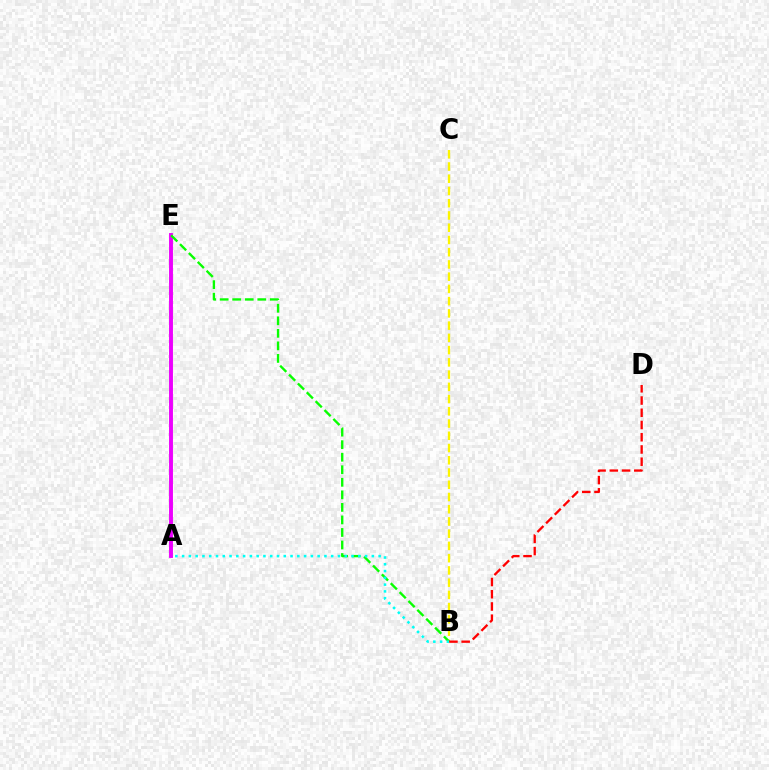{('A', 'E'): [{'color': '#0010ff', 'line_style': 'solid', 'thickness': 1.58}, {'color': '#ee00ff', 'line_style': 'solid', 'thickness': 2.8}], ('B', 'C'): [{'color': '#fcf500', 'line_style': 'dashed', 'thickness': 1.66}], ('B', 'E'): [{'color': '#08ff00', 'line_style': 'dashed', 'thickness': 1.7}], ('A', 'B'): [{'color': '#00fff6', 'line_style': 'dotted', 'thickness': 1.84}], ('B', 'D'): [{'color': '#ff0000', 'line_style': 'dashed', 'thickness': 1.66}]}